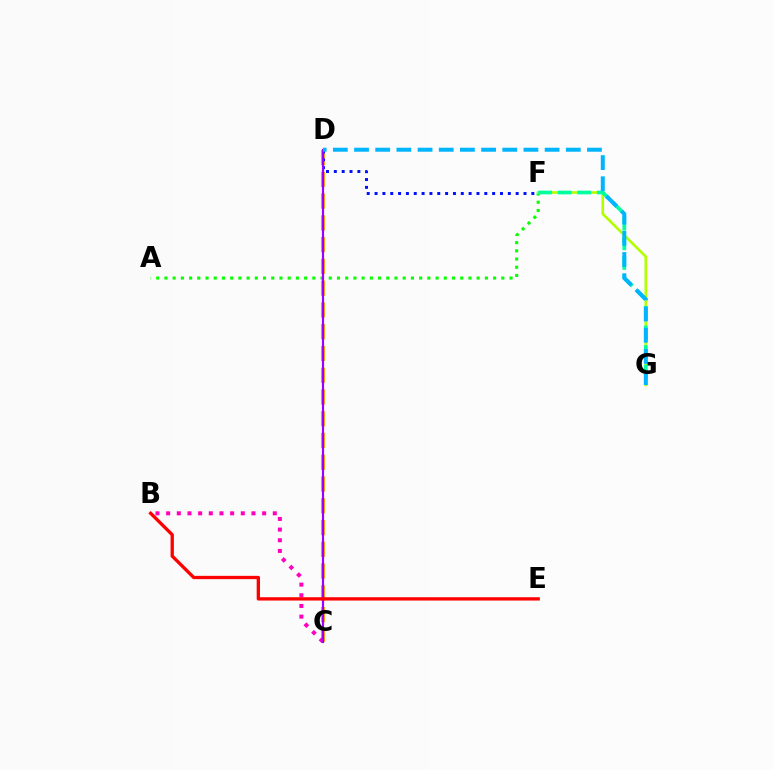{('C', 'D'): [{'color': '#ffa500', 'line_style': 'dashed', 'thickness': 2.96}, {'color': '#9b00ff', 'line_style': 'solid', 'thickness': 1.57}], ('A', 'F'): [{'color': '#08ff00', 'line_style': 'dotted', 'thickness': 2.23}], ('B', 'C'): [{'color': '#ff00bd', 'line_style': 'dotted', 'thickness': 2.9}], ('F', 'G'): [{'color': '#b3ff00', 'line_style': 'solid', 'thickness': 1.91}, {'color': '#00ff9d', 'line_style': 'dashed', 'thickness': 2.66}], ('D', 'F'): [{'color': '#0010ff', 'line_style': 'dotted', 'thickness': 2.13}], ('D', 'G'): [{'color': '#00b5ff', 'line_style': 'dashed', 'thickness': 2.88}], ('B', 'E'): [{'color': '#ff0000', 'line_style': 'solid', 'thickness': 2.39}]}